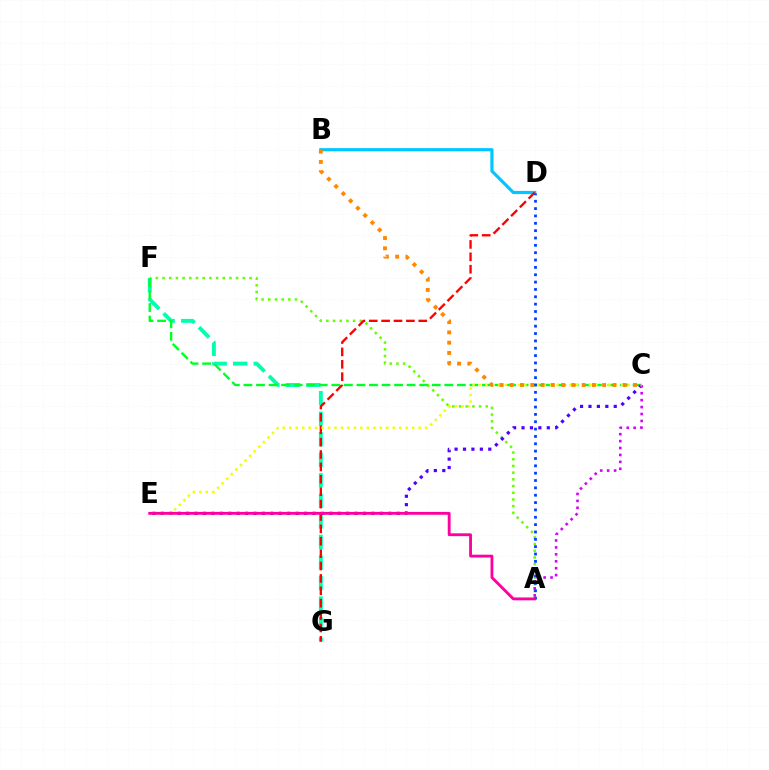{('A', 'F'): [{'color': '#66ff00', 'line_style': 'dotted', 'thickness': 1.82}], ('F', 'G'): [{'color': '#00ffaf', 'line_style': 'dashed', 'thickness': 2.79}], ('C', 'F'): [{'color': '#00ff27', 'line_style': 'dashed', 'thickness': 1.71}], ('C', 'E'): [{'color': '#4f00ff', 'line_style': 'dotted', 'thickness': 2.29}, {'color': '#eeff00', 'line_style': 'dotted', 'thickness': 1.76}], ('B', 'D'): [{'color': '#00c7ff', 'line_style': 'solid', 'thickness': 2.3}], ('A', 'C'): [{'color': '#d600ff', 'line_style': 'dotted', 'thickness': 1.88}], ('D', 'G'): [{'color': '#ff0000', 'line_style': 'dashed', 'thickness': 1.68}], ('A', 'D'): [{'color': '#003fff', 'line_style': 'dotted', 'thickness': 2.0}], ('A', 'E'): [{'color': '#ff00a0', 'line_style': 'solid', 'thickness': 2.05}], ('B', 'C'): [{'color': '#ff8800', 'line_style': 'dotted', 'thickness': 2.79}]}